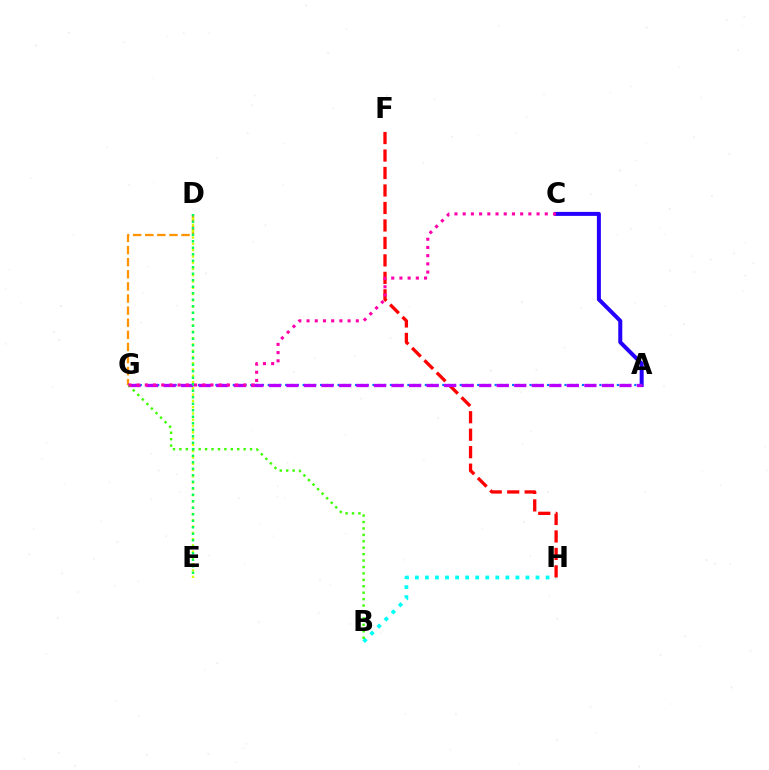{('D', 'G'): [{'color': '#ff9400', 'line_style': 'dashed', 'thickness': 1.64}], ('A', 'C'): [{'color': '#2500ff', 'line_style': 'solid', 'thickness': 2.88}], ('B', 'H'): [{'color': '#00fff6', 'line_style': 'dotted', 'thickness': 2.73}], ('A', 'G'): [{'color': '#0074ff', 'line_style': 'dotted', 'thickness': 1.58}, {'color': '#b900ff', 'line_style': 'dashed', 'thickness': 2.38}], ('F', 'H'): [{'color': '#ff0000', 'line_style': 'dashed', 'thickness': 2.37}], ('D', 'E'): [{'color': '#d1ff00', 'line_style': 'dotted', 'thickness': 1.71}, {'color': '#00ff5c', 'line_style': 'dotted', 'thickness': 1.77}], ('B', 'G'): [{'color': '#3dff00', 'line_style': 'dotted', 'thickness': 1.75}], ('C', 'G'): [{'color': '#ff00ac', 'line_style': 'dotted', 'thickness': 2.23}]}